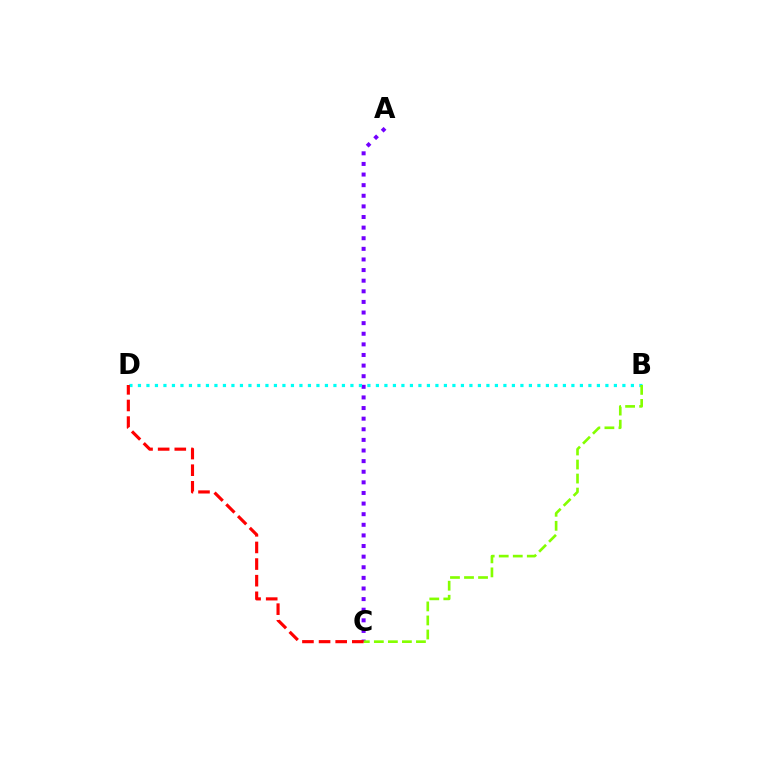{('A', 'C'): [{'color': '#7200ff', 'line_style': 'dotted', 'thickness': 2.88}], ('B', 'D'): [{'color': '#00fff6', 'line_style': 'dotted', 'thickness': 2.31}], ('B', 'C'): [{'color': '#84ff00', 'line_style': 'dashed', 'thickness': 1.91}], ('C', 'D'): [{'color': '#ff0000', 'line_style': 'dashed', 'thickness': 2.26}]}